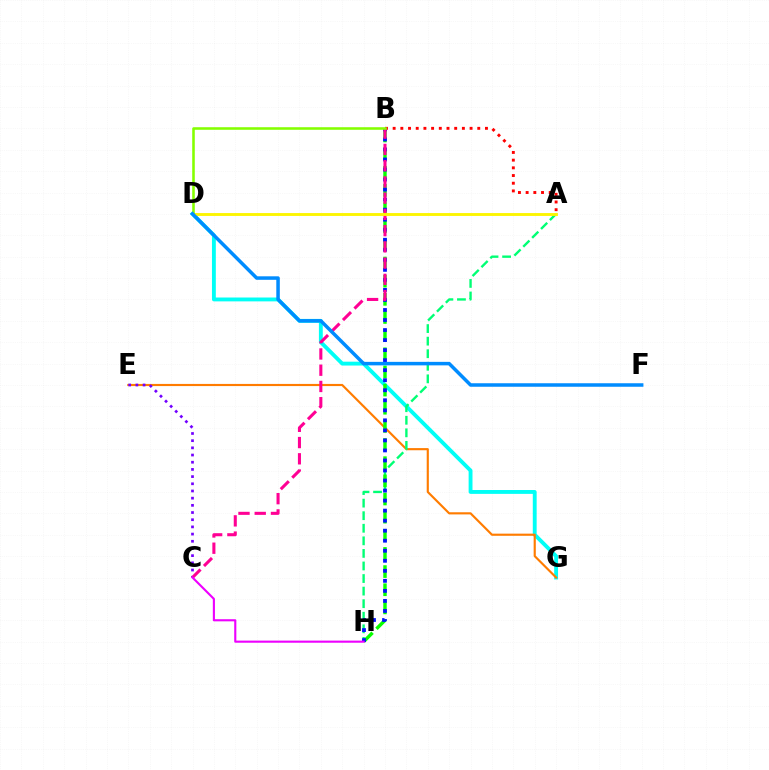{('D', 'G'): [{'color': '#00fff6', 'line_style': 'solid', 'thickness': 2.78}], ('E', 'G'): [{'color': '#ff7c00', 'line_style': 'solid', 'thickness': 1.55}], ('C', 'E'): [{'color': '#7200ff', 'line_style': 'dotted', 'thickness': 1.95}], ('A', 'H'): [{'color': '#00ff74', 'line_style': 'dashed', 'thickness': 1.71}], ('B', 'H'): [{'color': '#08ff00', 'line_style': 'dashed', 'thickness': 2.47}, {'color': '#0010ff', 'line_style': 'dotted', 'thickness': 2.73}], ('A', 'B'): [{'color': '#ff0000', 'line_style': 'dotted', 'thickness': 2.09}], ('B', 'C'): [{'color': '#ff0094', 'line_style': 'dashed', 'thickness': 2.21}], ('A', 'D'): [{'color': '#fcf500', 'line_style': 'solid', 'thickness': 2.07}], ('B', 'D'): [{'color': '#84ff00', 'line_style': 'solid', 'thickness': 1.85}], ('C', 'H'): [{'color': '#ee00ff', 'line_style': 'solid', 'thickness': 1.53}], ('D', 'F'): [{'color': '#008cff', 'line_style': 'solid', 'thickness': 2.52}]}